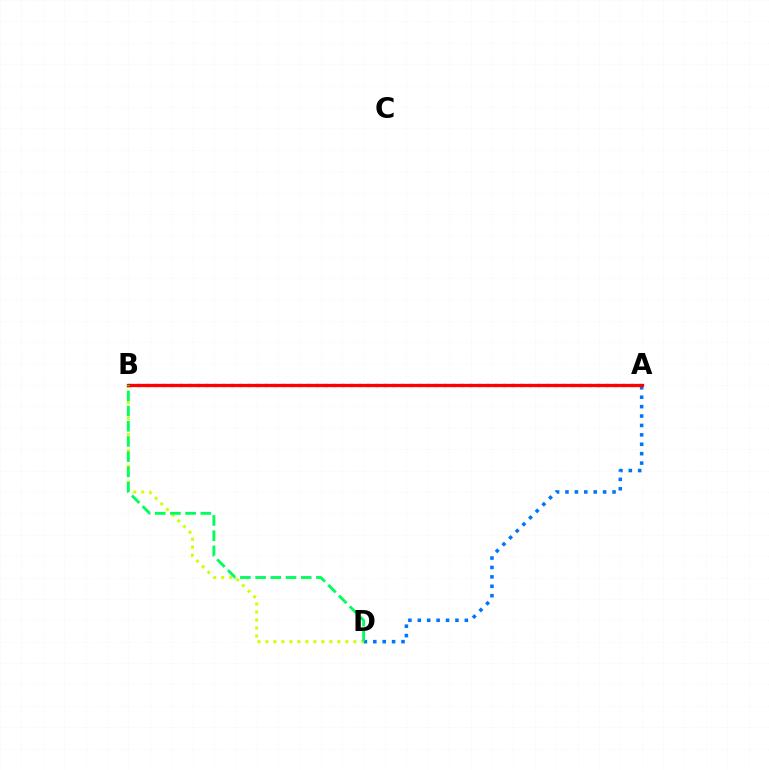{('A', 'D'): [{'color': '#0074ff', 'line_style': 'dotted', 'thickness': 2.56}], ('A', 'B'): [{'color': '#b900ff', 'line_style': 'dotted', 'thickness': 2.31}, {'color': '#ff0000', 'line_style': 'solid', 'thickness': 2.36}], ('B', 'D'): [{'color': '#d1ff00', 'line_style': 'dotted', 'thickness': 2.17}, {'color': '#00ff5c', 'line_style': 'dashed', 'thickness': 2.07}]}